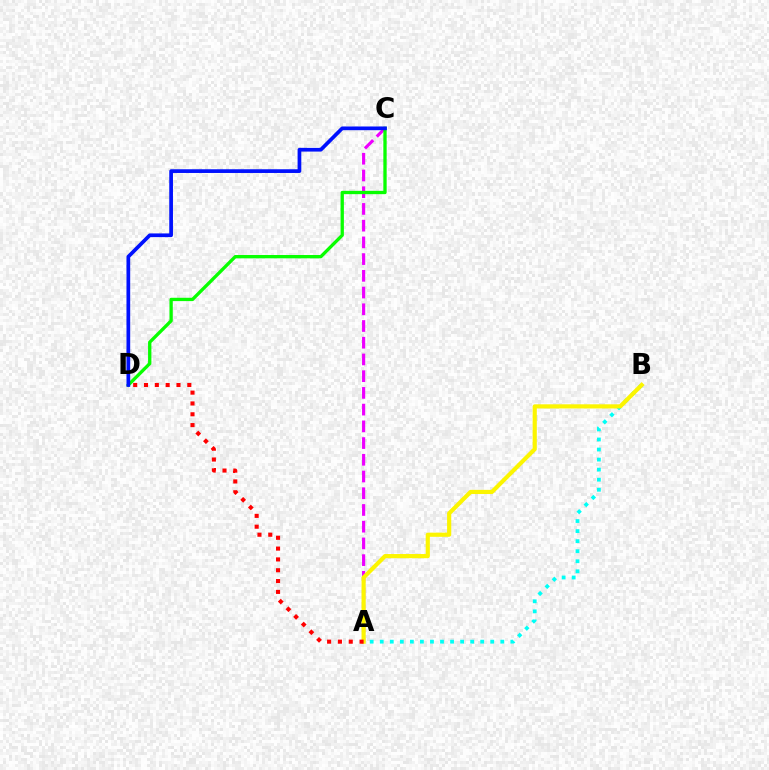{('A', 'C'): [{'color': '#ee00ff', 'line_style': 'dashed', 'thickness': 2.27}], ('C', 'D'): [{'color': '#08ff00', 'line_style': 'solid', 'thickness': 2.39}, {'color': '#0010ff', 'line_style': 'solid', 'thickness': 2.67}], ('A', 'B'): [{'color': '#00fff6', 'line_style': 'dotted', 'thickness': 2.73}, {'color': '#fcf500', 'line_style': 'solid', 'thickness': 3.0}], ('A', 'D'): [{'color': '#ff0000', 'line_style': 'dotted', 'thickness': 2.94}]}